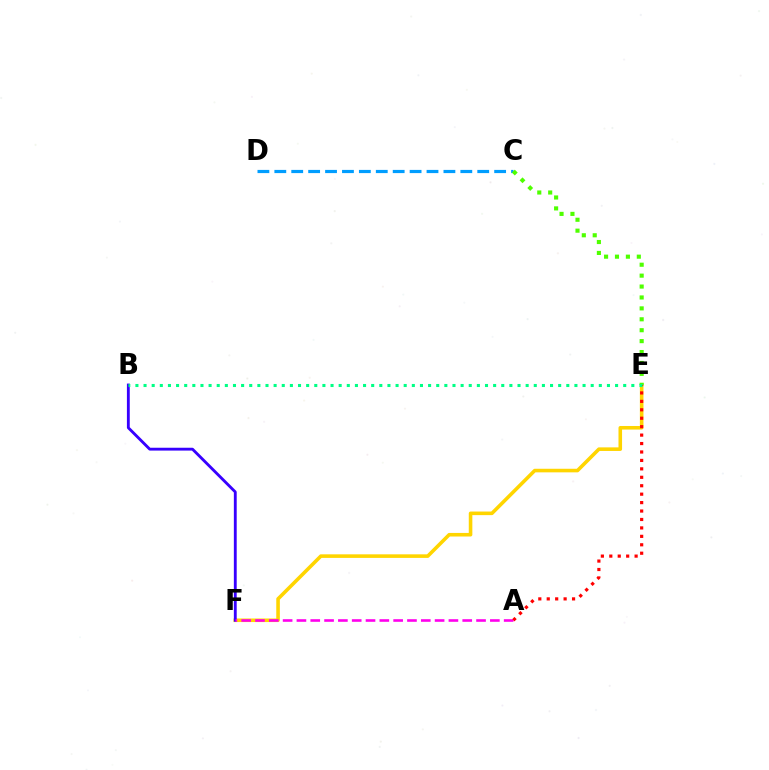{('E', 'F'): [{'color': '#ffd500', 'line_style': 'solid', 'thickness': 2.58}], ('B', 'F'): [{'color': '#3700ff', 'line_style': 'solid', 'thickness': 2.05}], ('A', 'F'): [{'color': '#ff00ed', 'line_style': 'dashed', 'thickness': 1.88}], ('A', 'E'): [{'color': '#ff0000', 'line_style': 'dotted', 'thickness': 2.29}], ('C', 'D'): [{'color': '#009eff', 'line_style': 'dashed', 'thickness': 2.3}], ('C', 'E'): [{'color': '#4fff00', 'line_style': 'dotted', 'thickness': 2.97}], ('B', 'E'): [{'color': '#00ff86', 'line_style': 'dotted', 'thickness': 2.21}]}